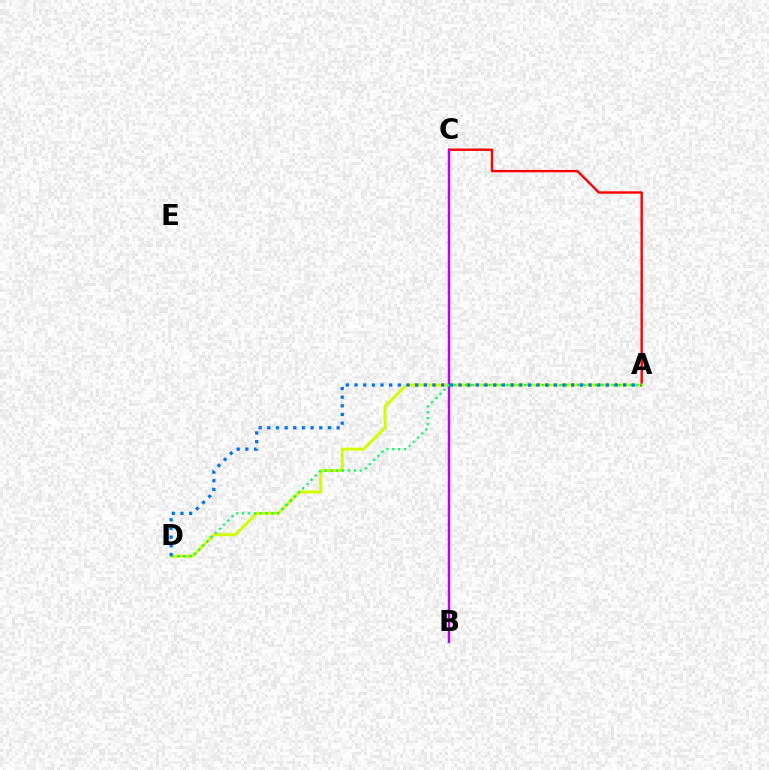{('A', 'C'): [{'color': '#ff0000', 'line_style': 'solid', 'thickness': 1.71}], ('A', 'D'): [{'color': '#d1ff00', 'line_style': 'solid', 'thickness': 2.13}, {'color': '#00ff5c', 'line_style': 'dotted', 'thickness': 1.6}, {'color': '#0074ff', 'line_style': 'dotted', 'thickness': 2.35}], ('B', 'C'): [{'color': '#b900ff', 'line_style': 'solid', 'thickness': 1.75}]}